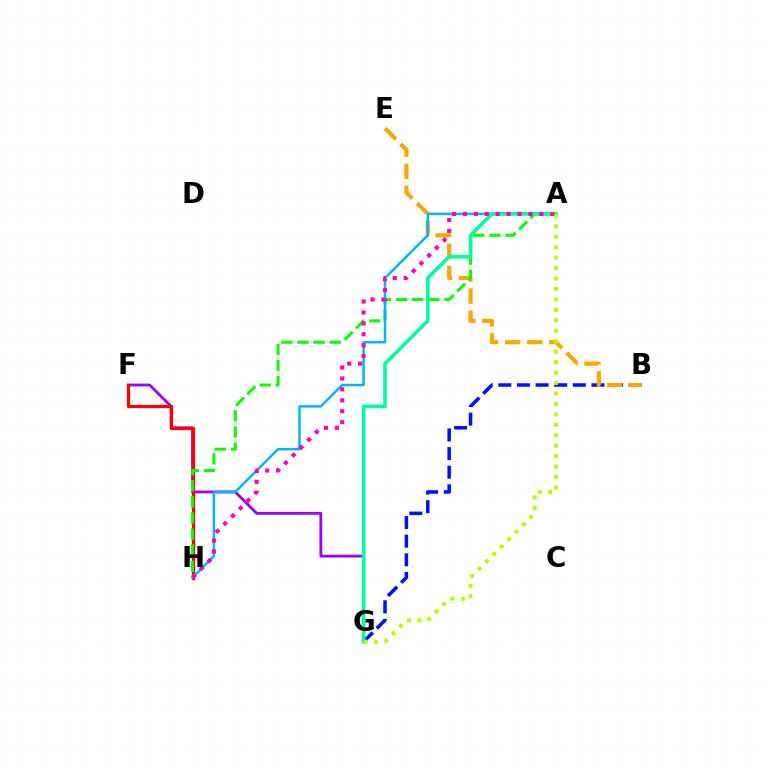{('F', 'G'): [{'color': '#9b00ff', 'line_style': 'solid', 'thickness': 2.02}], ('F', 'H'): [{'color': '#ff0000', 'line_style': 'solid', 'thickness': 2.35}], ('B', 'G'): [{'color': '#0010ff', 'line_style': 'dashed', 'thickness': 2.53}], ('B', 'E'): [{'color': '#ffa500', 'line_style': 'dashed', 'thickness': 3.0}], ('A', 'H'): [{'color': '#08ff00', 'line_style': 'dashed', 'thickness': 2.19}, {'color': '#00b5ff', 'line_style': 'solid', 'thickness': 1.78}, {'color': '#ff00bd', 'line_style': 'dotted', 'thickness': 2.97}], ('A', 'G'): [{'color': '#00ff9d', 'line_style': 'solid', 'thickness': 2.61}, {'color': '#b3ff00', 'line_style': 'dotted', 'thickness': 2.84}]}